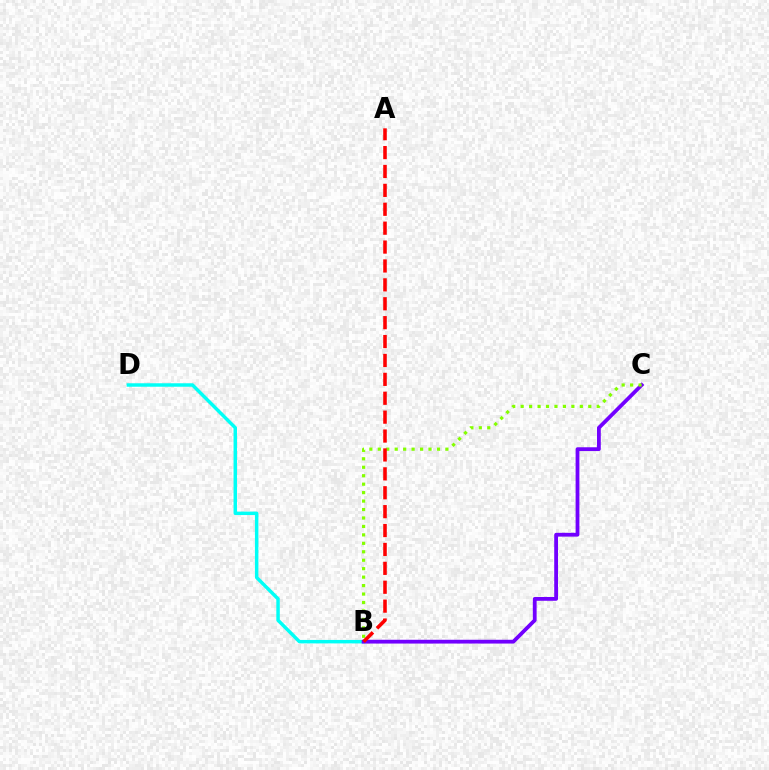{('B', 'D'): [{'color': '#00fff6', 'line_style': 'solid', 'thickness': 2.49}], ('B', 'C'): [{'color': '#7200ff', 'line_style': 'solid', 'thickness': 2.73}, {'color': '#84ff00', 'line_style': 'dotted', 'thickness': 2.3}], ('A', 'B'): [{'color': '#ff0000', 'line_style': 'dashed', 'thickness': 2.57}]}